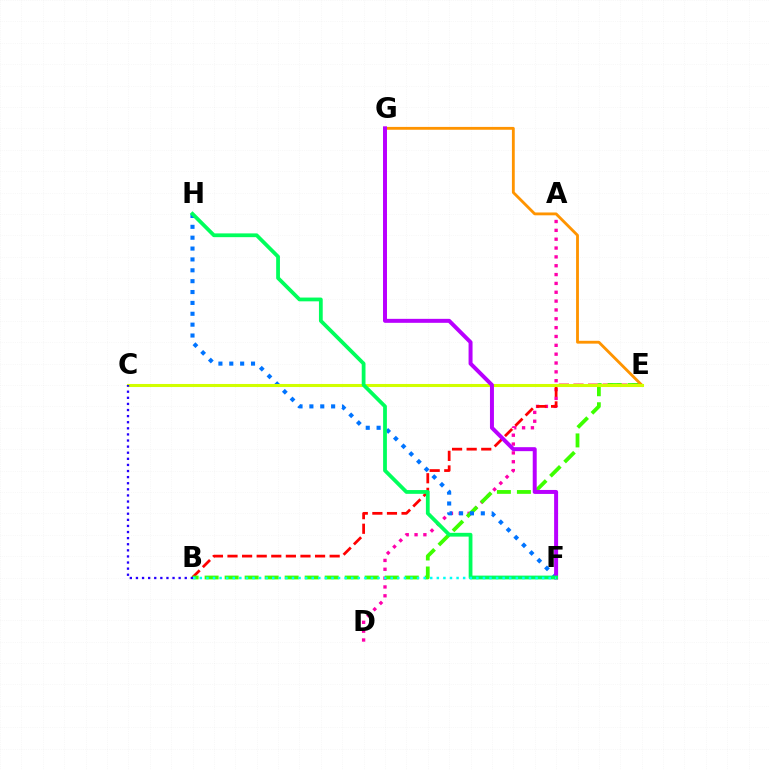{('A', 'D'): [{'color': '#ff00ac', 'line_style': 'dotted', 'thickness': 2.4}], ('B', 'E'): [{'color': '#ff0000', 'line_style': 'dashed', 'thickness': 1.98}, {'color': '#3dff00', 'line_style': 'dashed', 'thickness': 2.72}], ('E', 'G'): [{'color': '#ff9400', 'line_style': 'solid', 'thickness': 2.04}], ('F', 'H'): [{'color': '#0074ff', 'line_style': 'dotted', 'thickness': 2.95}, {'color': '#00ff5c', 'line_style': 'solid', 'thickness': 2.72}], ('C', 'E'): [{'color': '#d1ff00', 'line_style': 'solid', 'thickness': 2.2}], ('F', 'G'): [{'color': '#b900ff', 'line_style': 'solid', 'thickness': 2.86}], ('B', 'C'): [{'color': '#2500ff', 'line_style': 'dotted', 'thickness': 1.66}], ('B', 'F'): [{'color': '#00fff6', 'line_style': 'dotted', 'thickness': 1.79}]}